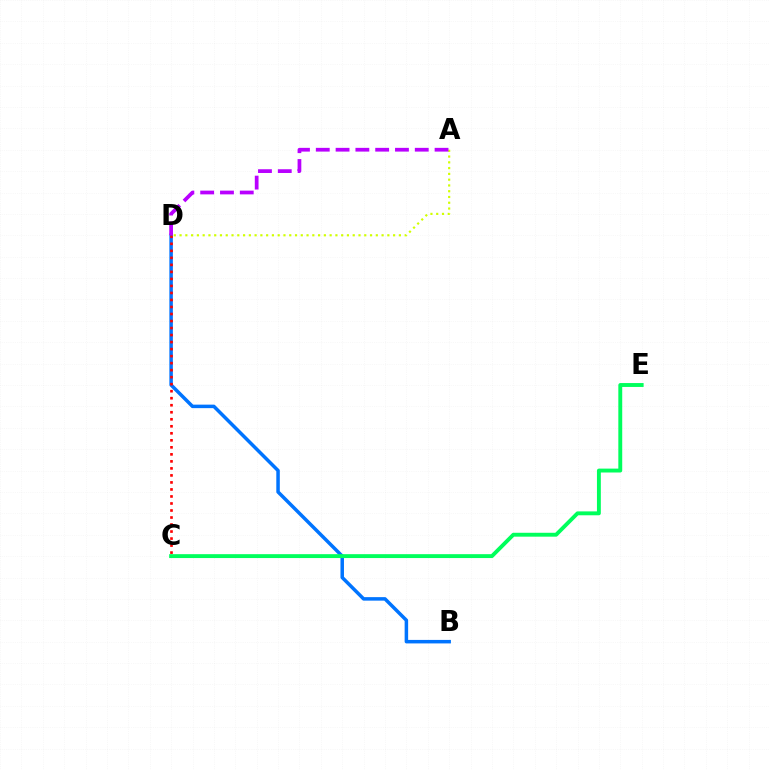{('B', 'D'): [{'color': '#0074ff', 'line_style': 'solid', 'thickness': 2.52}], ('C', 'E'): [{'color': '#00ff5c', 'line_style': 'solid', 'thickness': 2.8}], ('C', 'D'): [{'color': '#ff0000', 'line_style': 'dotted', 'thickness': 1.91}], ('A', 'D'): [{'color': '#d1ff00', 'line_style': 'dotted', 'thickness': 1.57}, {'color': '#b900ff', 'line_style': 'dashed', 'thickness': 2.69}]}